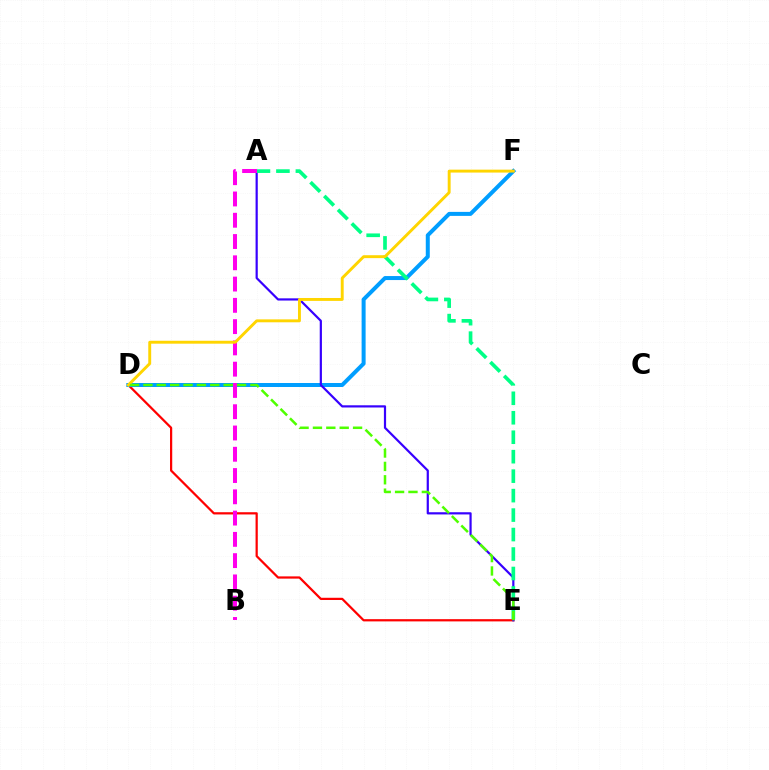{('D', 'E'): [{'color': '#ff0000', 'line_style': 'solid', 'thickness': 1.61}, {'color': '#4fff00', 'line_style': 'dashed', 'thickness': 1.82}], ('D', 'F'): [{'color': '#009eff', 'line_style': 'solid', 'thickness': 2.88}, {'color': '#ffd500', 'line_style': 'solid', 'thickness': 2.1}], ('A', 'E'): [{'color': '#3700ff', 'line_style': 'solid', 'thickness': 1.58}, {'color': '#00ff86', 'line_style': 'dashed', 'thickness': 2.64}], ('A', 'B'): [{'color': '#ff00ed', 'line_style': 'dashed', 'thickness': 2.89}]}